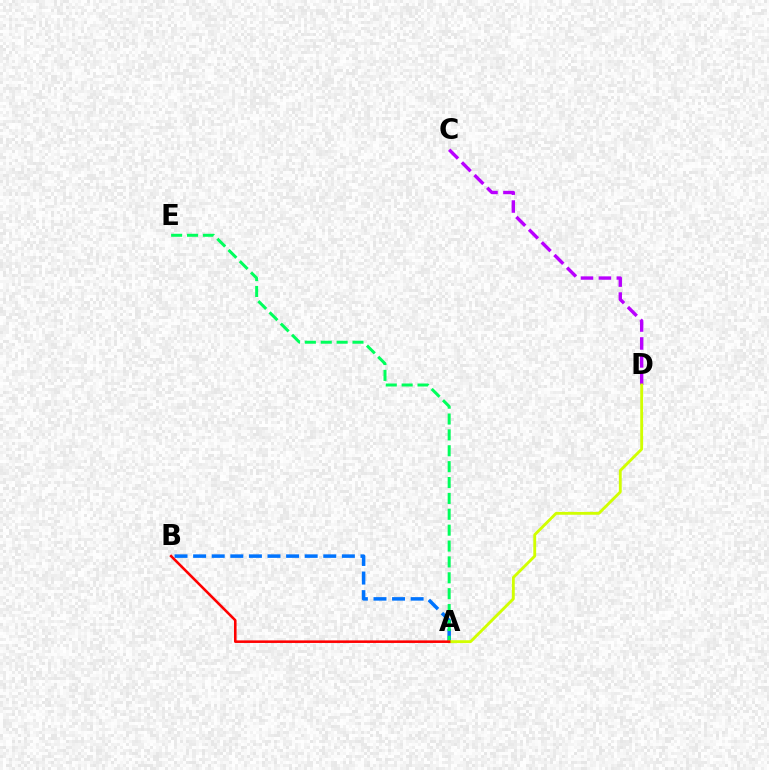{('C', 'D'): [{'color': '#b900ff', 'line_style': 'dashed', 'thickness': 2.44}], ('A', 'B'): [{'color': '#0074ff', 'line_style': 'dashed', 'thickness': 2.53}, {'color': '#ff0000', 'line_style': 'solid', 'thickness': 1.85}], ('A', 'E'): [{'color': '#00ff5c', 'line_style': 'dashed', 'thickness': 2.16}], ('A', 'D'): [{'color': '#d1ff00', 'line_style': 'solid', 'thickness': 2.05}]}